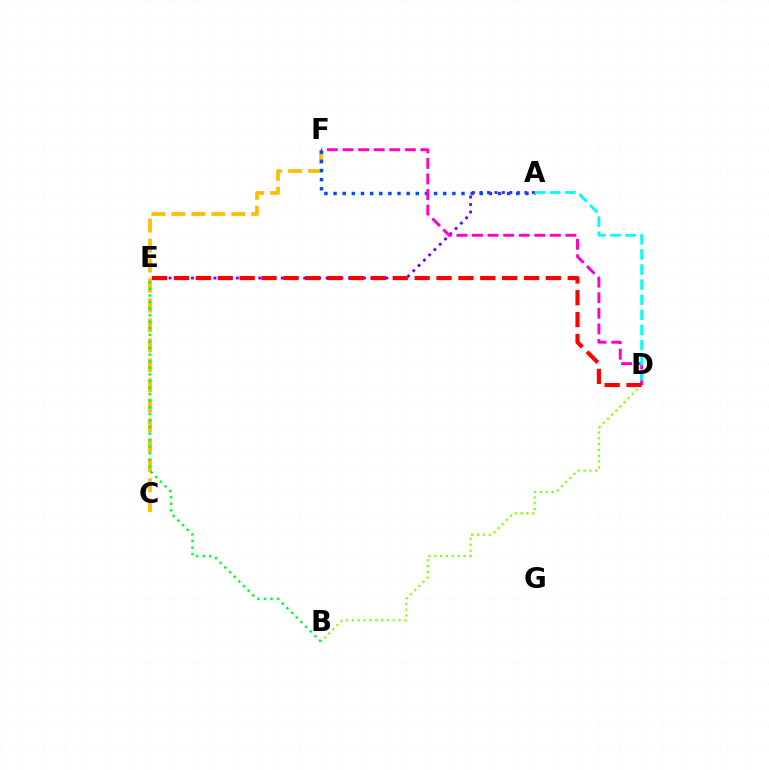{('C', 'F'): [{'color': '#ffbd00', 'line_style': 'dashed', 'thickness': 2.71}], ('A', 'E'): [{'color': '#7200ff', 'line_style': 'dotted', 'thickness': 2.03}], ('A', 'F'): [{'color': '#004bff', 'line_style': 'dotted', 'thickness': 2.48}], ('B', 'D'): [{'color': '#84ff00', 'line_style': 'dotted', 'thickness': 1.58}], ('B', 'E'): [{'color': '#00ff39', 'line_style': 'dotted', 'thickness': 1.79}], ('D', 'F'): [{'color': '#ff00cf', 'line_style': 'dashed', 'thickness': 2.12}], ('D', 'E'): [{'color': '#ff0000', 'line_style': 'dashed', 'thickness': 2.97}], ('A', 'D'): [{'color': '#00fff6', 'line_style': 'dashed', 'thickness': 2.05}]}